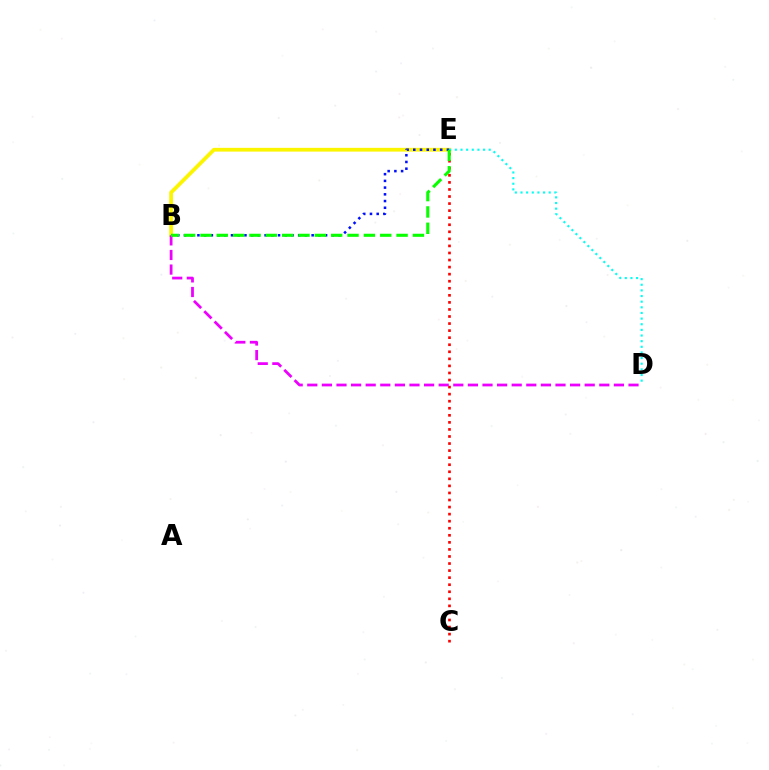{('B', 'E'): [{'color': '#fcf500', 'line_style': 'solid', 'thickness': 2.7}, {'color': '#0010ff', 'line_style': 'dotted', 'thickness': 1.83}, {'color': '#08ff00', 'line_style': 'dashed', 'thickness': 2.22}], ('D', 'E'): [{'color': '#00fff6', 'line_style': 'dotted', 'thickness': 1.53}], ('C', 'E'): [{'color': '#ff0000', 'line_style': 'dotted', 'thickness': 1.92}], ('B', 'D'): [{'color': '#ee00ff', 'line_style': 'dashed', 'thickness': 1.98}]}